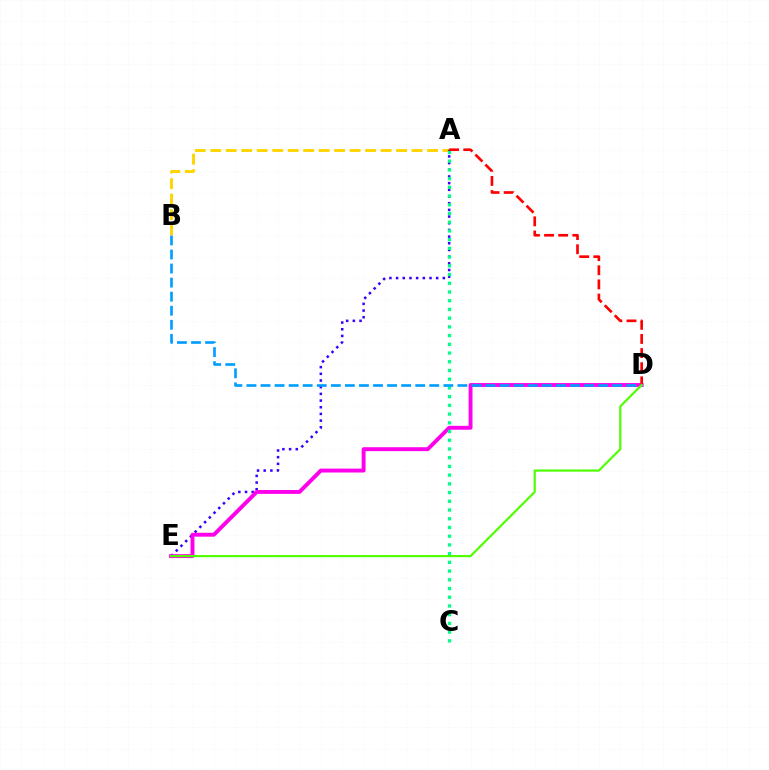{('A', 'B'): [{'color': '#ffd500', 'line_style': 'dashed', 'thickness': 2.1}], ('A', 'E'): [{'color': '#3700ff', 'line_style': 'dotted', 'thickness': 1.82}], ('D', 'E'): [{'color': '#ff00ed', 'line_style': 'solid', 'thickness': 2.81}, {'color': '#4fff00', 'line_style': 'solid', 'thickness': 1.57}], ('A', 'C'): [{'color': '#00ff86', 'line_style': 'dotted', 'thickness': 2.37}], ('A', 'D'): [{'color': '#ff0000', 'line_style': 'dashed', 'thickness': 1.92}], ('B', 'D'): [{'color': '#009eff', 'line_style': 'dashed', 'thickness': 1.91}]}